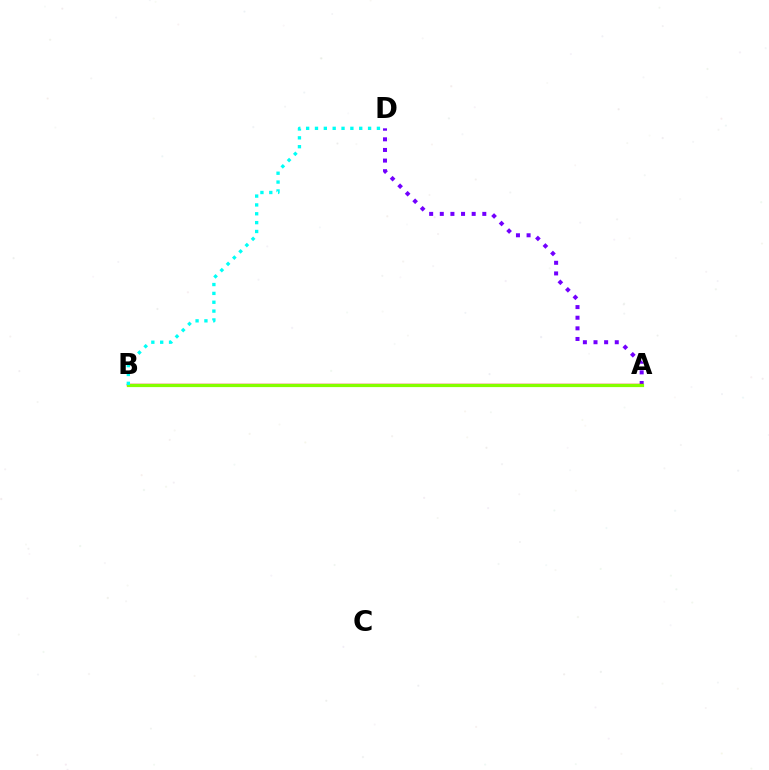{('A', 'D'): [{'color': '#7200ff', 'line_style': 'dotted', 'thickness': 2.89}], ('A', 'B'): [{'color': '#ff0000', 'line_style': 'solid', 'thickness': 1.72}, {'color': '#84ff00', 'line_style': 'solid', 'thickness': 2.3}], ('B', 'D'): [{'color': '#00fff6', 'line_style': 'dotted', 'thickness': 2.4}]}